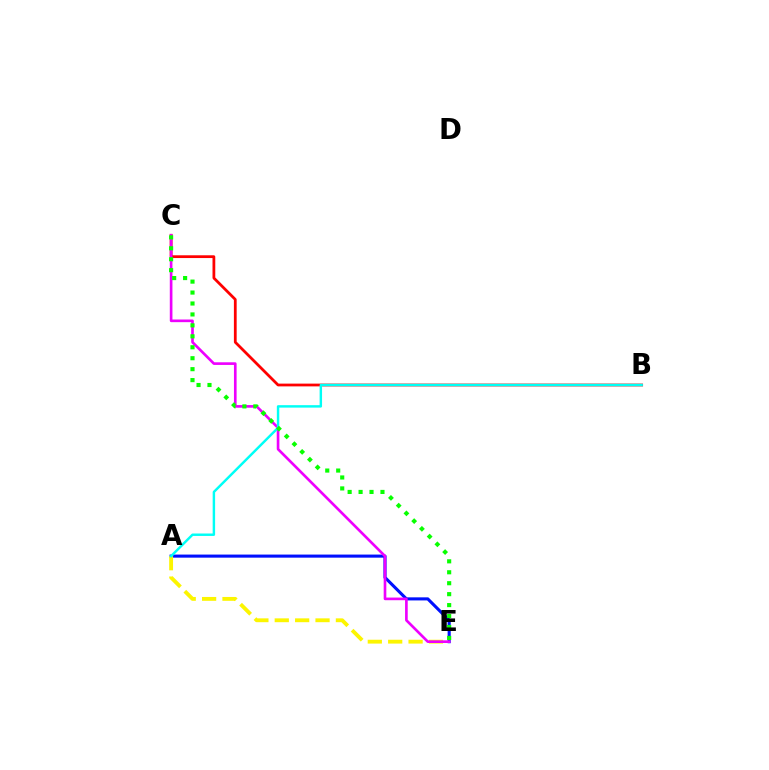{('A', 'E'): [{'color': '#0010ff', 'line_style': 'solid', 'thickness': 2.23}, {'color': '#fcf500', 'line_style': 'dashed', 'thickness': 2.77}], ('B', 'C'): [{'color': '#ff0000', 'line_style': 'solid', 'thickness': 1.99}], ('C', 'E'): [{'color': '#ee00ff', 'line_style': 'solid', 'thickness': 1.91}, {'color': '#08ff00', 'line_style': 'dotted', 'thickness': 2.97}], ('A', 'B'): [{'color': '#00fff6', 'line_style': 'solid', 'thickness': 1.76}]}